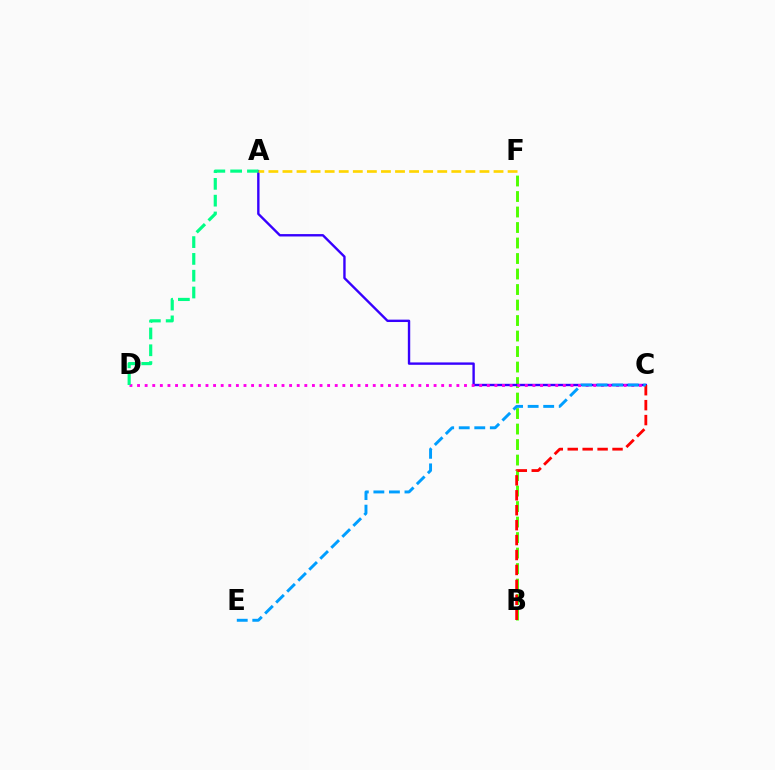{('B', 'F'): [{'color': '#4fff00', 'line_style': 'dashed', 'thickness': 2.11}], ('A', 'C'): [{'color': '#3700ff', 'line_style': 'solid', 'thickness': 1.71}], ('A', 'F'): [{'color': '#ffd500', 'line_style': 'dashed', 'thickness': 1.91}], ('B', 'C'): [{'color': '#ff0000', 'line_style': 'dashed', 'thickness': 2.03}], ('C', 'D'): [{'color': '#ff00ed', 'line_style': 'dotted', 'thickness': 2.07}], ('A', 'D'): [{'color': '#00ff86', 'line_style': 'dashed', 'thickness': 2.28}], ('C', 'E'): [{'color': '#009eff', 'line_style': 'dashed', 'thickness': 2.11}]}